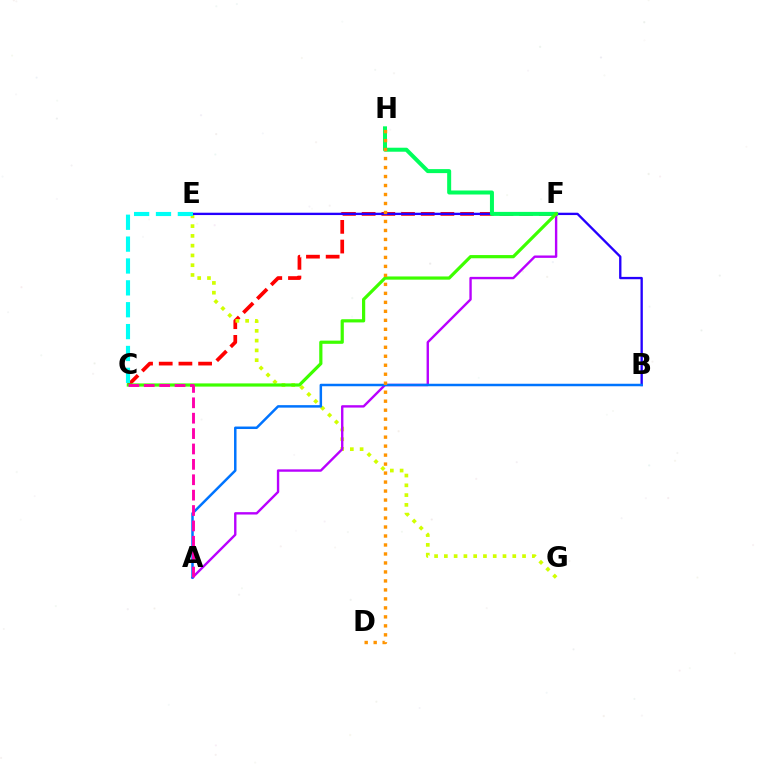{('C', 'F'): [{'color': '#ff0000', 'line_style': 'dashed', 'thickness': 2.67}, {'color': '#3dff00', 'line_style': 'solid', 'thickness': 2.31}], ('E', 'G'): [{'color': '#d1ff00', 'line_style': 'dotted', 'thickness': 2.66}], ('B', 'E'): [{'color': '#2500ff', 'line_style': 'solid', 'thickness': 1.68}], ('C', 'E'): [{'color': '#00fff6', 'line_style': 'dashed', 'thickness': 2.97}], ('F', 'H'): [{'color': '#00ff5c', 'line_style': 'solid', 'thickness': 2.88}], ('A', 'F'): [{'color': '#b900ff', 'line_style': 'solid', 'thickness': 1.72}], ('A', 'B'): [{'color': '#0074ff', 'line_style': 'solid', 'thickness': 1.79}], ('D', 'H'): [{'color': '#ff9400', 'line_style': 'dotted', 'thickness': 2.44}], ('A', 'C'): [{'color': '#ff00ac', 'line_style': 'dashed', 'thickness': 2.09}]}